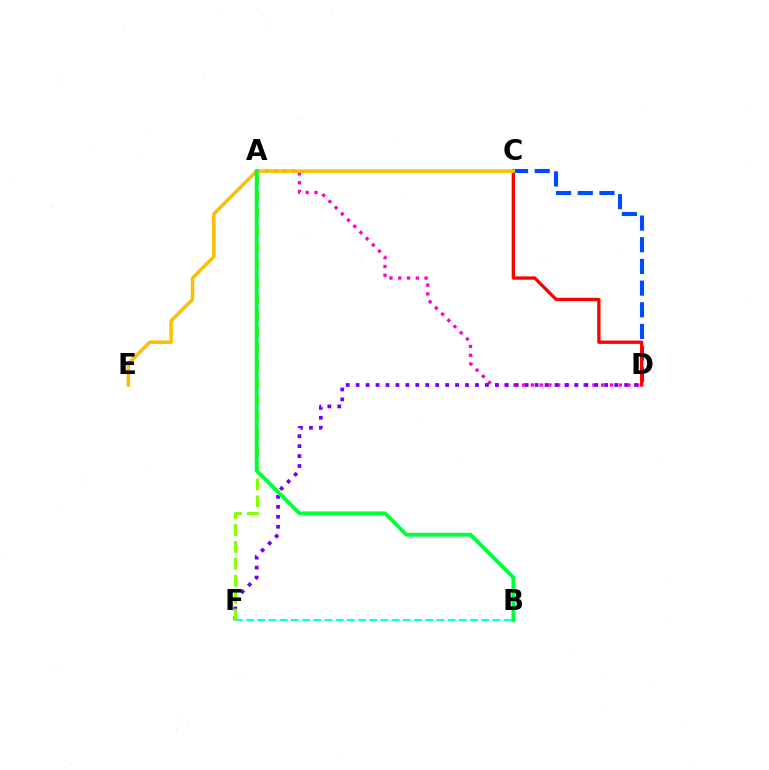{('C', 'D'): [{'color': '#004bff', 'line_style': 'dashed', 'thickness': 2.95}, {'color': '#ff0000', 'line_style': 'solid', 'thickness': 2.38}], ('A', 'D'): [{'color': '#ff00cf', 'line_style': 'dotted', 'thickness': 2.39}], ('D', 'F'): [{'color': '#7200ff', 'line_style': 'dotted', 'thickness': 2.7}], ('B', 'F'): [{'color': '#00fff6', 'line_style': 'dashed', 'thickness': 1.52}], ('C', 'E'): [{'color': '#ffbd00', 'line_style': 'solid', 'thickness': 2.49}], ('A', 'F'): [{'color': '#84ff00', 'line_style': 'dashed', 'thickness': 2.3}], ('A', 'B'): [{'color': '#00ff39', 'line_style': 'solid', 'thickness': 2.74}]}